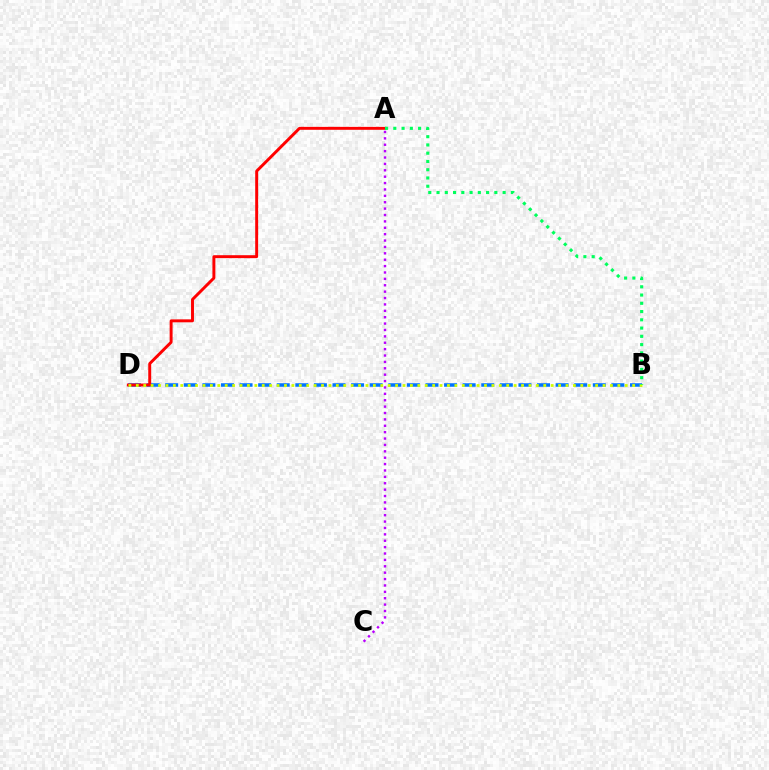{('A', 'C'): [{'color': '#b900ff', 'line_style': 'dotted', 'thickness': 1.74}], ('B', 'D'): [{'color': '#0074ff', 'line_style': 'dashed', 'thickness': 2.53}, {'color': '#d1ff00', 'line_style': 'dotted', 'thickness': 2.01}], ('A', 'D'): [{'color': '#ff0000', 'line_style': 'solid', 'thickness': 2.12}], ('A', 'B'): [{'color': '#00ff5c', 'line_style': 'dotted', 'thickness': 2.24}]}